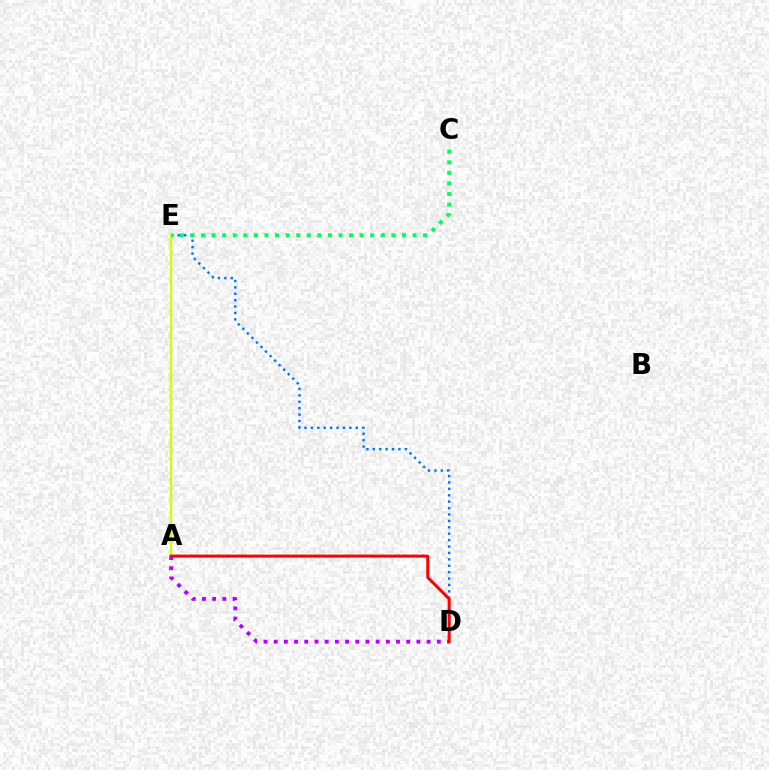{('D', 'E'): [{'color': '#0074ff', 'line_style': 'dotted', 'thickness': 1.74}], ('A', 'D'): [{'color': '#b900ff', 'line_style': 'dotted', 'thickness': 2.77}, {'color': '#ff0000', 'line_style': 'solid', 'thickness': 2.15}], ('A', 'E'): [{'color': '#d1ff00', 'line_style': 'solid', 'thickness': 1.7}], ('C', 'E'): [{'color': '#00ff5c', 'line_style': 'dotted', 'thickness': 2.87}]}